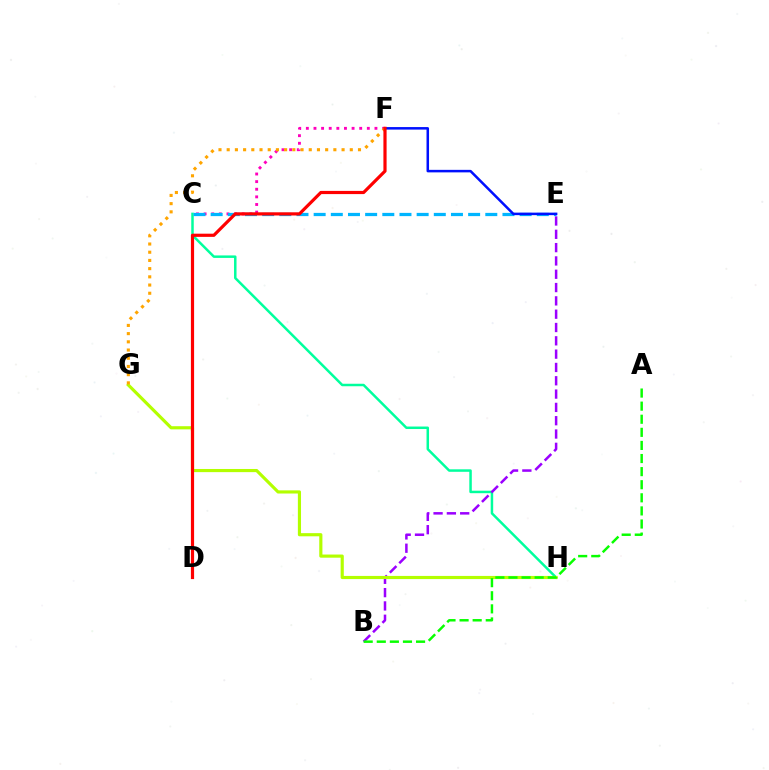{('C', 'H'): [{'color': '#00ff9d', 'line_style': 'solid', 'thickness': 1.79}], ('C', 'F'): [{'color': '#ff00bd', 'line_style': 'dotted', 'thickness': 2.07}], ('C', 'E'): [{'color': '#00b5ff', 'line_style': 'dashed', 'thickness': 2.33}], ('B', 'E'): [{'color': '#9b00ff', 'line_style': 'dashed', 'thickness': 1.81}], ('G', 'H'): [{'color': '#b3ff00', 'line_style': 'solid', 'thickness': 2.27}], ('E', 'F'): [{'color': '#0010ff', 'line_style': 'solid', 'thickness': 1.81}], ('F', 'G'): [{'color': '#ffa500', 'line_style': 'dotted', 'thickness': 2.23}], ('D', 'F'): [{'color': '#ff0000', 'line_style': 'solid', 'thickness': 2.29}], ('A', 'B'): [{'color': '#08ff00', 'line_style': 'dashed', 'thickness': 1.78}]}